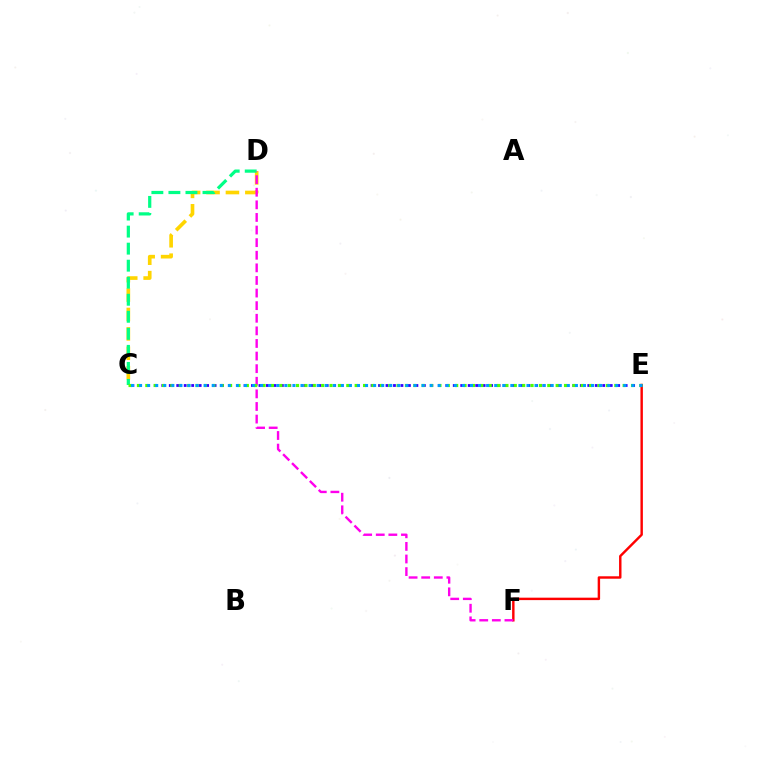{('C', 'E'): [{'color': '#3700ff', 'line_style': 'dotted', 'thickness': 2.03}, {'color': '#4fff00', 'line_style': 'dotted', 'thickness': 2.28}, {'color': '#009eff', 'line_style': 'dotted', 'thickness': 2.19}], ('C', 'D'): [{'color': '#ffd500', 'line_style': 'dashed', 'thickness': 2.64}, {'color': '#00ff86', 'line_style': 'dashed', 'thickness': 2.31}], ('E', 'F'): [{'color': '#ff0000', 'line_style': 'solid', 'thickness': 1.75}], ('D', 'F'): [{'color': '#ff00ed', 'line_style': 'dashed', 'thickness': 1.71}]}